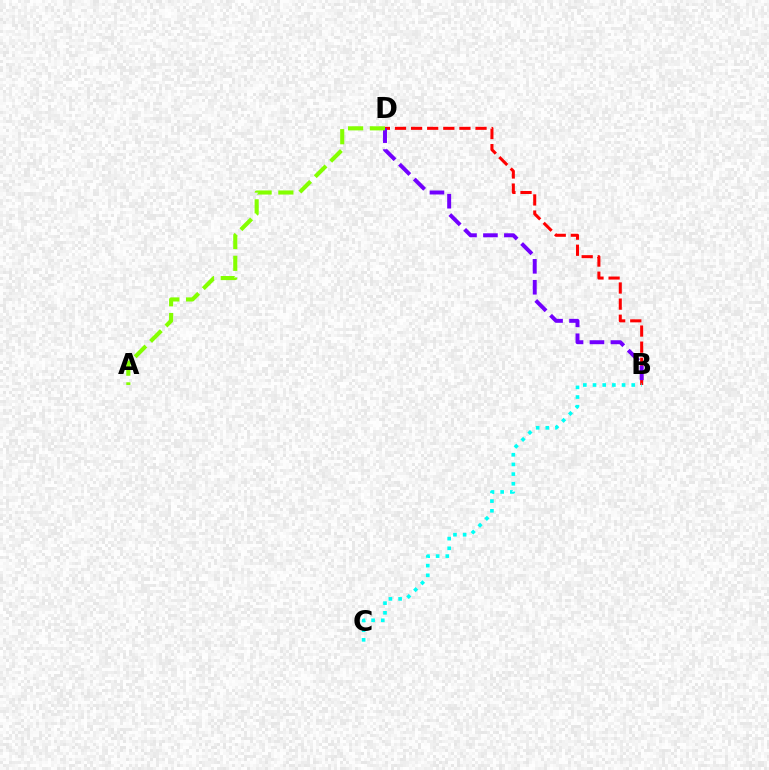{('B', 'D'): [{'color': '#ff0000', 'line_style': 'dashed', 'thickness': 2.19}, {'color': '#7200ff', 'line_style': 'dashed', 'thickness': 2.84}], ('B', 'C'): [{'color': '#00fff6', 'line_style': 'dotted', 'thickness': 2.63}], ('A', 'D'): [{'color': '#84ff00', 'line_style': 'dashed', 'thickness': 2.96}]}